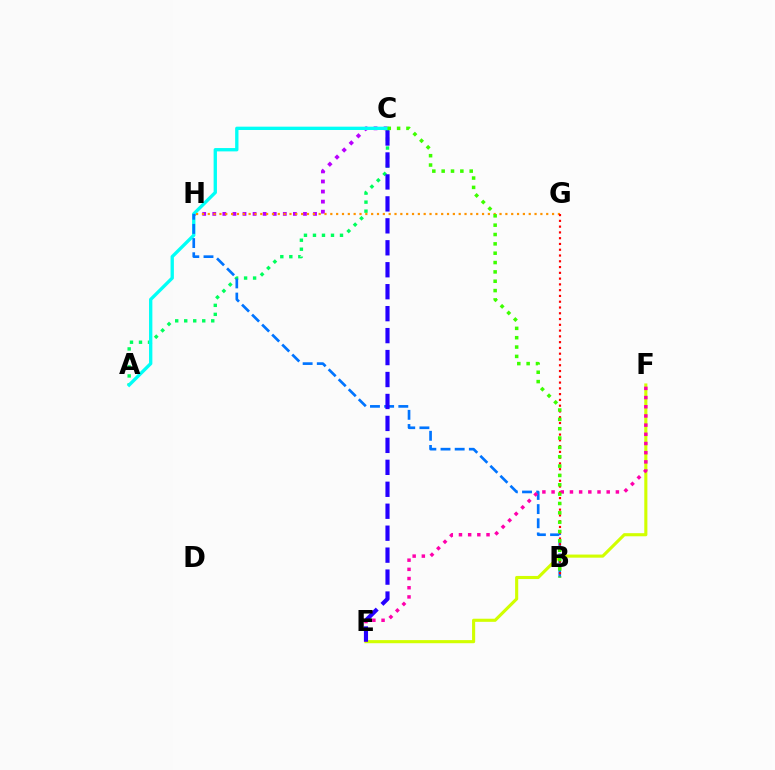{('C', 'H'): [{'color': '#b900ff', 'line_style': 'dotted', 'thickness': 2.74}], ('A', 'C'): [{'color': '#00ff5c', 'line_style': 'dotted', 'thickness': 2.45}, {'color': '#00fff6', 'line_style': 'solid', 'thickness': 2.4}], ('G', 'H'): [{'color': '#ff9400', 'line_style': 'dotted', 'thickness': 1.59}], ('B', 'H'): [{'color': '#0074ff', 'line_style': 'dashed', 'thickness': 1.92}], ('B', 'G'): [{'color': '#ff0000', 'line_style': 'dotted', 'thickness': 1.57}], ('E', 'F'): [{'color': '#d1ff00', 'line_style': 'solid', 'thickness': 2.24}, {'color': '#ff00ac', 'line_style': 'dotted', 'thickness': 2.5}], ('B', 'C'): [{'color': '#3dff00', 'line_style': 'dotted', 'thickness': 2.54}], ('C', 'E'): [{'color': '#2500ff', 'line_style': 'dashed', 'thickness': 2.98}]}